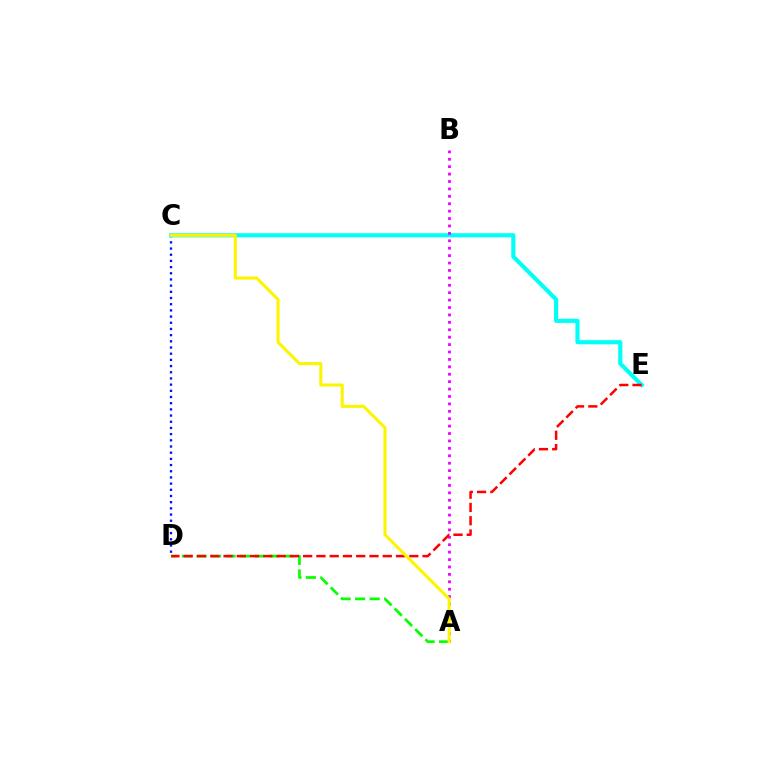{('C', 'D'): [{'color': '#0010ff', 'line_style': 'dotted', 'thickness': 1.68}], ('C', 'E'): [{'color': '#00fff6', 'line_style': 'solid', 'thickness': 2.98}], ('A', 'B'): [{'color': '#ee00ff', 'line_style': 'dotted', 'thickness': 2.01}], ('A', 'D'): [{'color': '#08ff00', 'line_style': 'dashed', 'thickness': 1.97}], ('D', 'E'): [{'color': '#ff0000', 'line_style': 'dashed', 'thickness': 1.8}], ('A', 'C'): [{'color': '#fcf500', 'line_style': 'solid', 'thickness': 2.21}]}